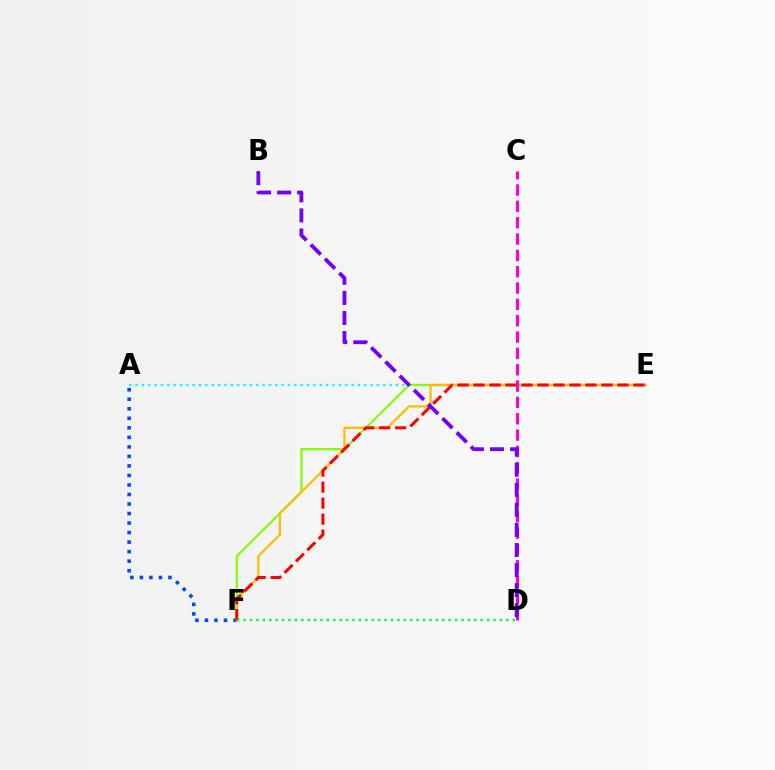{('A', 'E'): [{'color': '#00fff6', 'line_style': 'dotted', 'thickness': 1.73}], ('E', 'F'): [{'color': '#84ff00', 'line_style': 'solid', 'thickness': 1.59}, {'color': '#ffbd00', 'line_style': 'solid', 'thickness': 1.62}, {'color': '#ff0000', 'line_style': 'dashed', 'thickness': 2.17}], ('A', 'F'): [{'color': '#004bff', 'line_style': 'dotted', 'thickness': 2.59}], ('C', 'D'): [{'color': '#ff00cf', 'line_style': 'dashed', 'thickness': 2.22}], ('D', 'F'): [{'color': '#00ff39', 'line_style': 'dotted', 'thickness': 1.74}], ('B', 'D'): [{'color': '#7200ff', 'line_style': 'dashed', 'thickness': 2.73}]}